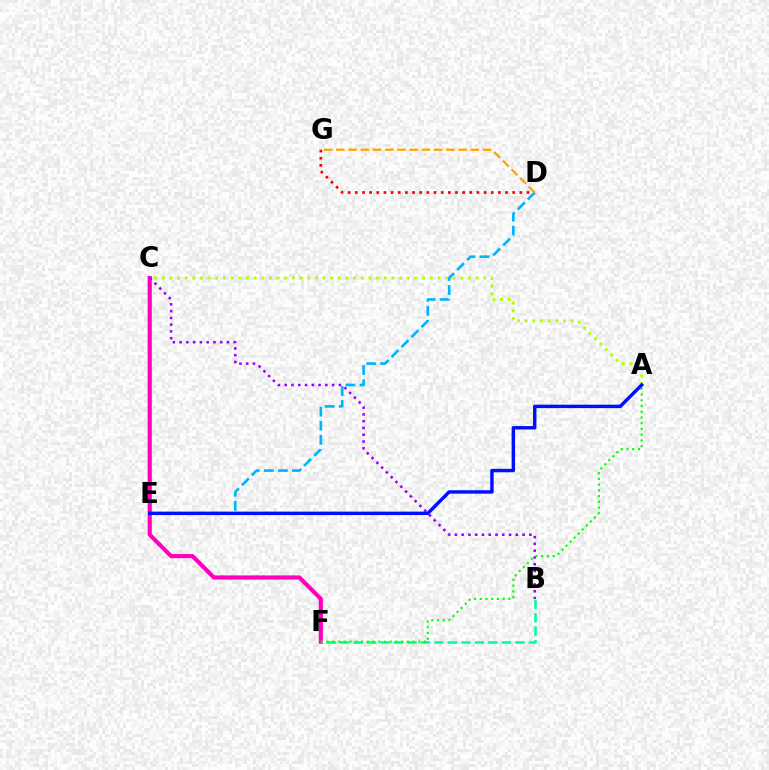{('D', 'G'): [{'color': '#ff0000', 'line_style': 'dotted', 'thickness': 1.94}, {'color': '#ffa500', 'line_style': 'dashed', 'thickness': 1.66}], ('D', 'E'): [{'color': '#00b5ff', 'line_style': 'dashed', 'thickness': 1.91}], ('A', 'C'): [{'color': '#b3ff00', 'line_style': 'dotted', 'thickness': 2.08}], ('B', 'F'): [{'color': '#00ff9d', 'line_style': 'dashed', 'thickness': 1.83}], ('C', 'F'): [{'color': '#ff00bd', 'line_style': 'solid', 'thickness': 2.99}], ('B', 'C'): [{'color': '#9b00ff', 'line_style': 'dotted', 'thickness': 1.84}], ('A', 'F'): [{'color': '#08ff00', 'line_style': 'dotted', 'thickness': 1.56}], ('A', 'E'): [{'color': '#0010ff', 'line_style': 'solid', 'thickness': 2.47}]}